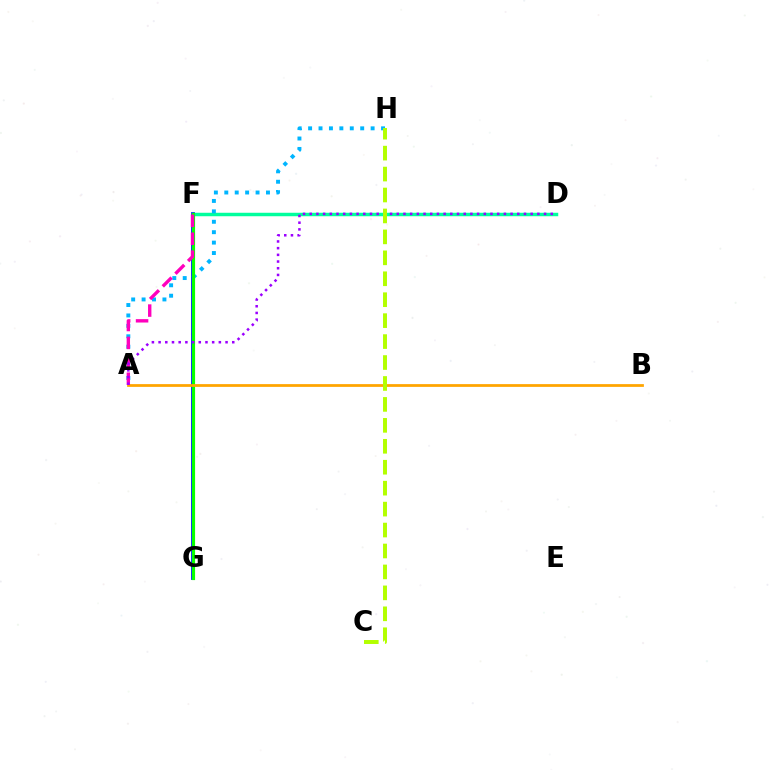{('F', 'G'): [{'color': '#0010ff', 'line_style': 'solid', 'thickness': 2.73}, {'color': '#ff0000', 'line_style': 'dotted', 'thickness': 2.1}, {'color': '#08ff00', 'line_style': 'solid', 'thickness': 2.28}], ('D', 'F'): [{'color': '#00ff9d', 'line_style': 'solid', 'thickness': 2.5}], ('A', 'H'): [{'color': '#00b5ff', 'line_style': 'dotted', 'thickness': 2.83}], ('A', 'B'): [{'color': '#ffa500', 'line_style': 'solid', 'thickness': 1.98}], ('A', 'F'): [{'color': '#ff00bd', 'line_style': 'dashed', 'thickness': 2.43}], ('A', 'D'): [{'color': '#9b00ff', 'line_style': 'dotted', 'thickness': 1.82}], ('C', 'H'): [{'color': '#b3ff00', 'line_style': 'dashed', 'thickness': 2.84}]}